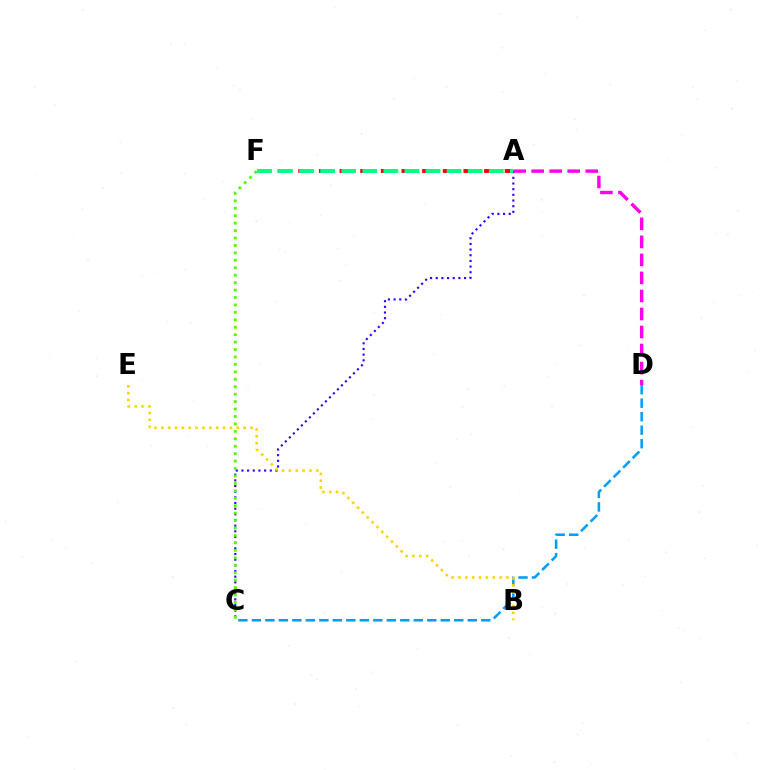{('A', 'F'): [{'color': '#ff0000', 'line_style': 'dashed', 'thickness': 2.8}, {'color': '#00ff86', 'line_style': 'dashed', 'thickness': 2.86}], ('A', 'C'): [{'color': '#3700ff', 'line_style': 'dotted', 'thickness': 1.54}], ('C', 'D'): [{'color': '#009eff', 'line_style': 'dashed', 'thickness': 1.83}], ('B', 'E'): [{'color': '#ffd500', 'line_style': 'dotted', 'thickness': 1.86}], ('C', 'F'): [{'color': '#4fff00', 'line_style': 'dotted', 'thickness': 2.02}], ('A', 'D'): [{'color': '#ff00ed', 'line_style': 'dashed', 'thickness': 2.45}]}